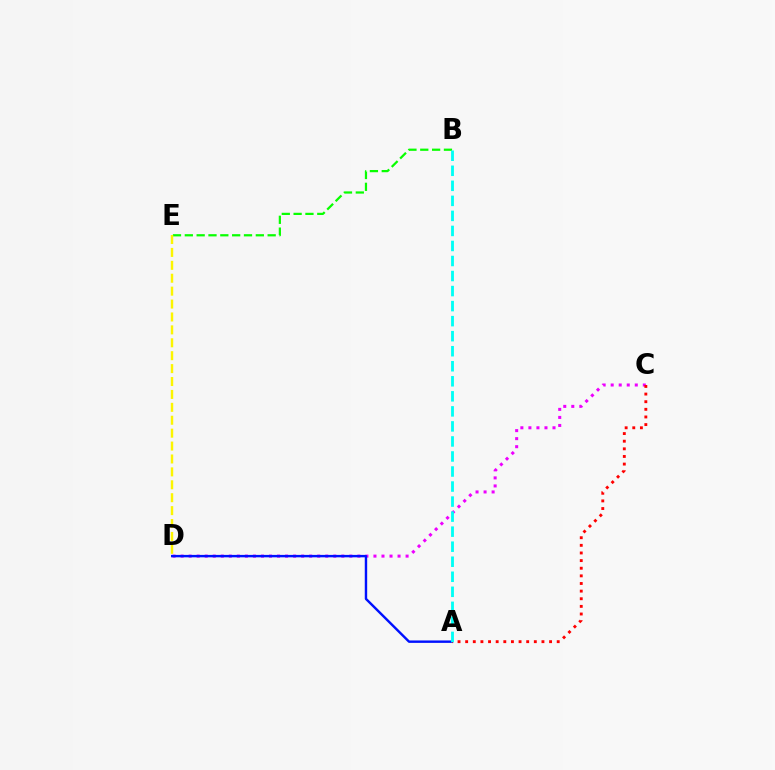{('B', 'E'): [{'color': '#08ff00', 'line_style': 'dashed', 'thickness': 1.61}], ('C', 'D'): [{'color': '#ee00ff', 'line_style': 'dotted', 'thickness': 2.18}], ('A', 'D'): [{'color': '#0010ff', 'line_style': 'solid', 'thickness': 1.74}], ('A', 'C'): [{'color': '#ff0000', 'line_style': 'dotted', 'thickness': 2.07}], ('D', 'E'): [{'color': '#fcf500', 'line_style': 'dashed', 'thickness': 1.75}], ('A', 'B'): [{'color': '#00fff6', 'line_style': 'dashed', 'thickness': 2.04}]}